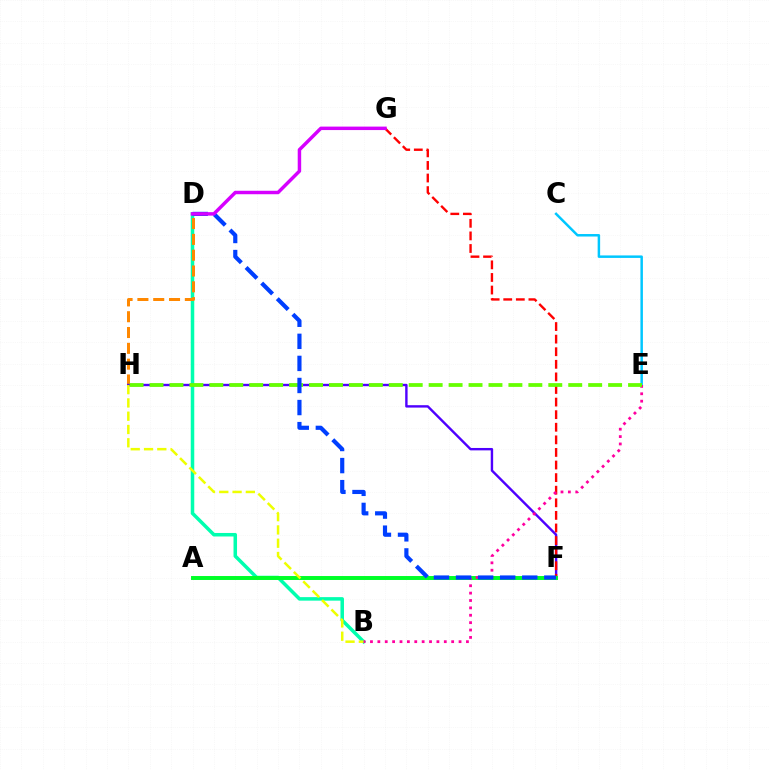{('B', 'D'): [{'color': '#00ffaf', 'line_style': 'solid', 'thickness': 2.53}], ('C', 'E'): [{'color': '#00c7ff', 'line_style': 'solid', 'thickness': 1.79}], ('D', 'H'): [{'color': '#ff8800', 'line_style': 'dashed', 'thickness': 2.15}], ('F', 'H'): [{'color': '#4f00ff', 'line_style': 'solid', 'thickness': 1.73}], ('F', 'G'): [{'color': '#ff0000', 'line_style': 'dashed', 'thickness': 1.71}], ('A', 'F'): [{'color': '#00ff27', 'line_style': 'solid', 'thickness': 2.85}], ('B', 'H'): [{'color': '#eeff00', 'line_style': 'dashed', 'thickness': 1.8}], ('B', 'E'): [{'color': '#ff00a0', 'line_style': 'dotted', 'thickness': 2.01}], ('E', 'H'): [{'color': '#66ff00', 'line_style': 'dashed', 'thickness': 2.71}], ('D', 'F'): [{'color': '#003fff', 'line_style': 'dashed', 'thickness': 3.0}], ('D', 'G'): [{'color': '#d600ff', 'line_style': 'solid', 'thickness': 2.49}]}